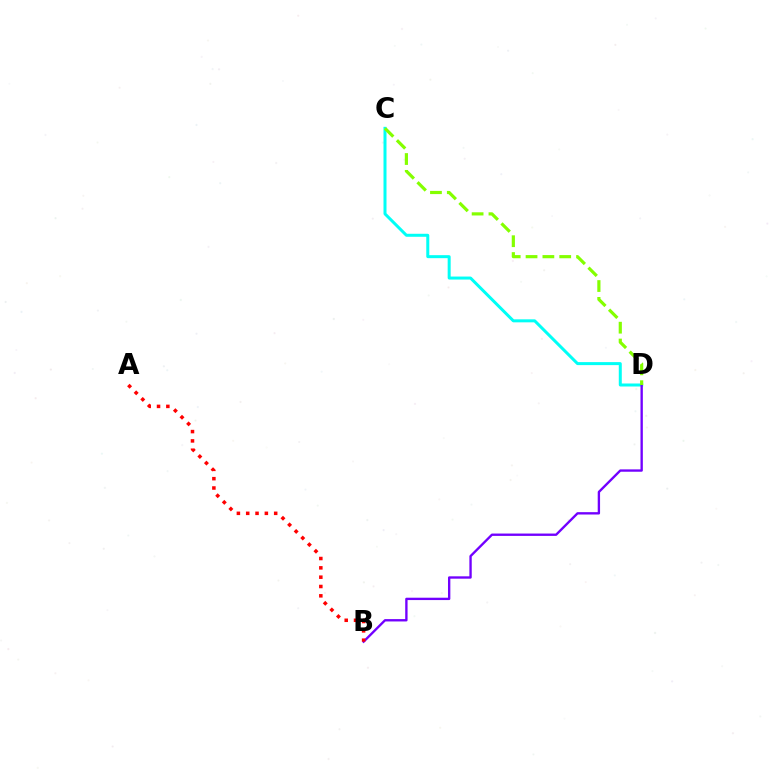{('C', 'D'): [{'color': '#00fff6', 'line_style': 'solid', 'thickness': 2.16}, {'color': '#84ff00', 'line_style': 'dashed', 'thickness': 2.29}], ('B', 'D'): [{'color': '#7200ff', 'line_style': 'solid', 'thickness': 1.7}], ('A', 'B'): [{'color': '#ff0000', 'line_style': 'dotted', 'thickness': 2.53}]}